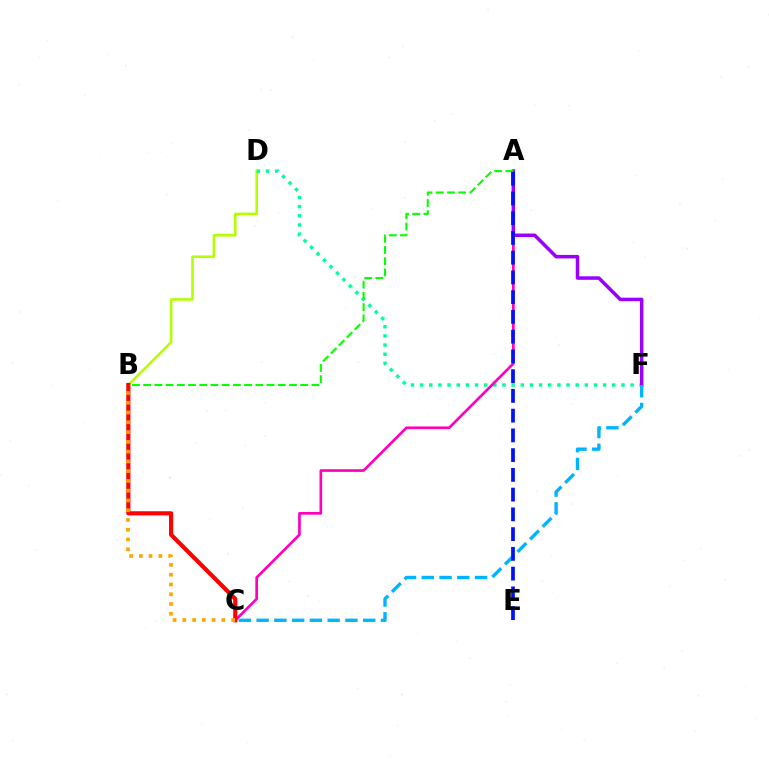{('B', 'D'): [{'color': '#b3ff00', 'line_style': 'solid', 'thickness': 1.85}], ('D', 'F'): [{'color': '#00ff9d', 'line_style': 'dotted', 'thickness': 2.49}], ('A', 'C'): [{'color': '#ff00bd', 'line_style': 'solid', 'thickness': 1.93}], ('A', 'F'): [{'color': '#9b00ff', 'line_style': 'solid', 'thickness': 2.53}], ('C', 'F'): [{'color': '#00b5ff', 'line_style': 'dashed', 'thickness': 2.41}], ('A', 'B'): [{'color': '#08ff00', 'line_style': 'dashed', 'thickness': 1.52}], ('B', 'C'): [{'color': '#ff0000', 'line_style': 'solid', 'thickness': 3.0}, {'color': '#ffa500', 'line_style': 'dotted', 'thickness': 2.65}], ('A', 'E'): [{'color': '#0010ff', 'line_style': 'dashed', 'thickness': 2.68}]}